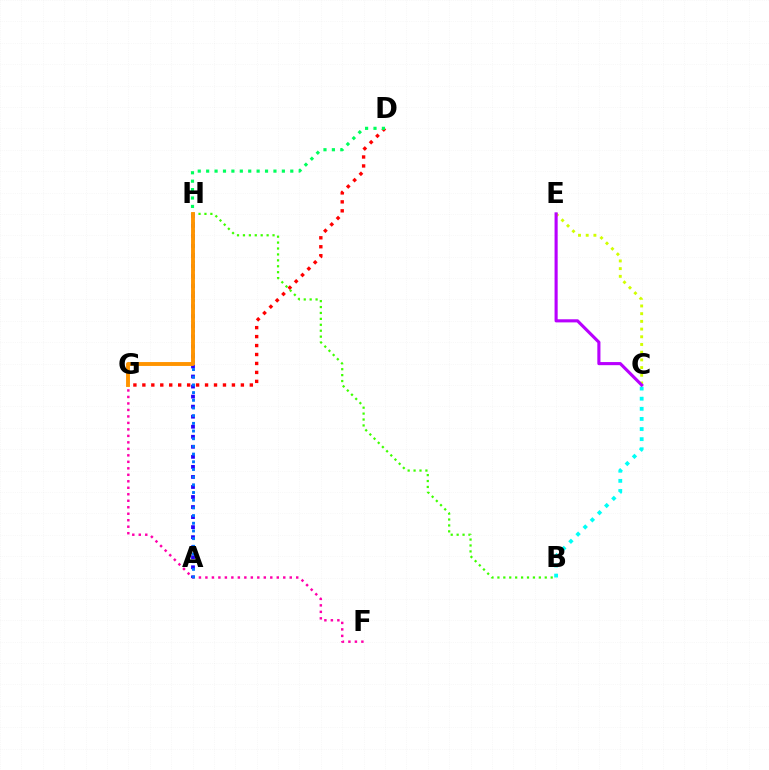{('F', 'G'): [{'color': '#ff00ac', 'line_style': 'dotted', 'thickness': 1.76}], ('D', 'G'): [{'color': '#ff0000', 'line_style': 'dotted', 'thickness': 2.43}], ('C', 'E'): [{'color': '#d1ff00', 'line_style': 'dotted', 'thickness': 2.09}, {'color': '#b900ff', 'line_style': 'solid', 'thickness': 2.24}], ('D', 'H'): [{'color': '#00ff5c', 'line_style': 'dotted', 'thickness': 2.29}], ('B', 'H'): [{'color': '#3dff00', 'line_style': 'dotted', 'thickness': 1.61}], ('A', 'H'): [{'color': '#2500ff', 'line_style': 'dotted', 'thickness': 2.73}, {'color': '#0074ff', 'line_style': 'dotted', 'thickness': 2.09}], ('B', 'C'): [{'color': '#00fff6', 'line_style': 'dotted', 'thickness': 2.75}], ('G', 'H'): [{'color': '#ff9400', 'line_style': 'solid', 'thickness': 2.8}]}